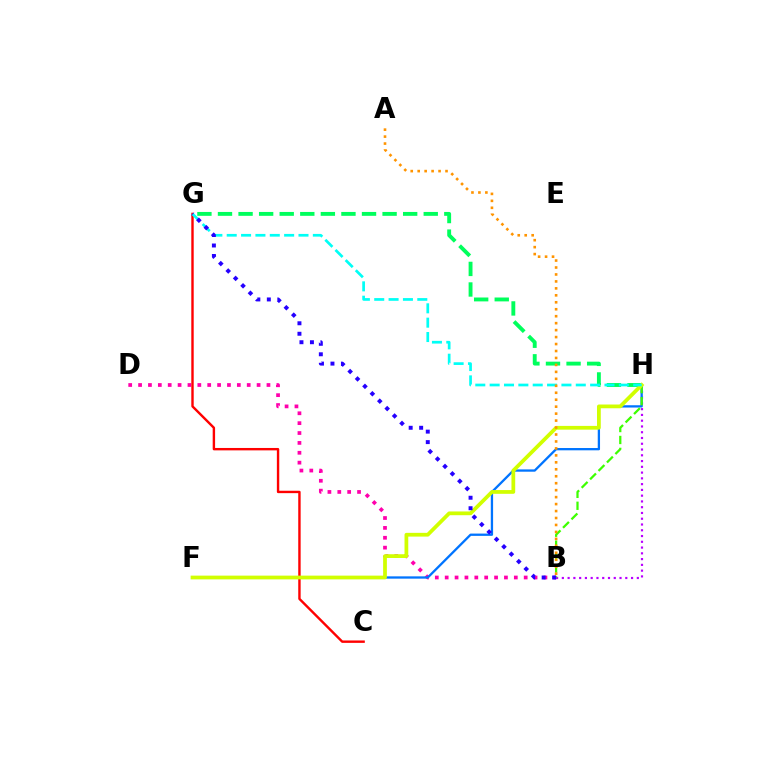{('B', 'H'): [{'color': '#b900ff', 'line_style': 'dotted', 'thickness': 1.57}, {'color': '#3dff00', 'line_style': 'dashed', 'thickness': 1.62}], ('B', 'D'): [{'color': '#ff00ac', 'line_style': 'dotted', 'thickness': 2.68}], ('G', 'H'): [{'color': '#00ff5c', 'line_style': 'dashed', 'thickness': 2.8}, {'color': '#00fff6', 'line_style': 'dashed', 'thickness': 1.95}], ('C', 'G'): [{'color': '#ff0000', 'line_style': 'solid', 'thickness': 1.73}], ('F', 'H'): [{'color': '#0074ff', 'line_style': 'solid', 'thickness': 1.65}, {'color': '#d1ff00', 'line_style': 'solid', 'thickness': 2.7}], ('B', 'G'): [{'color': '#2500ff', 'line_style': 'dotted', 'thickness': 2.85}], ('A', 'B'): [{'color': '#ff9400', 'line_style': 'dotted', 'thickness': 1.89}]}